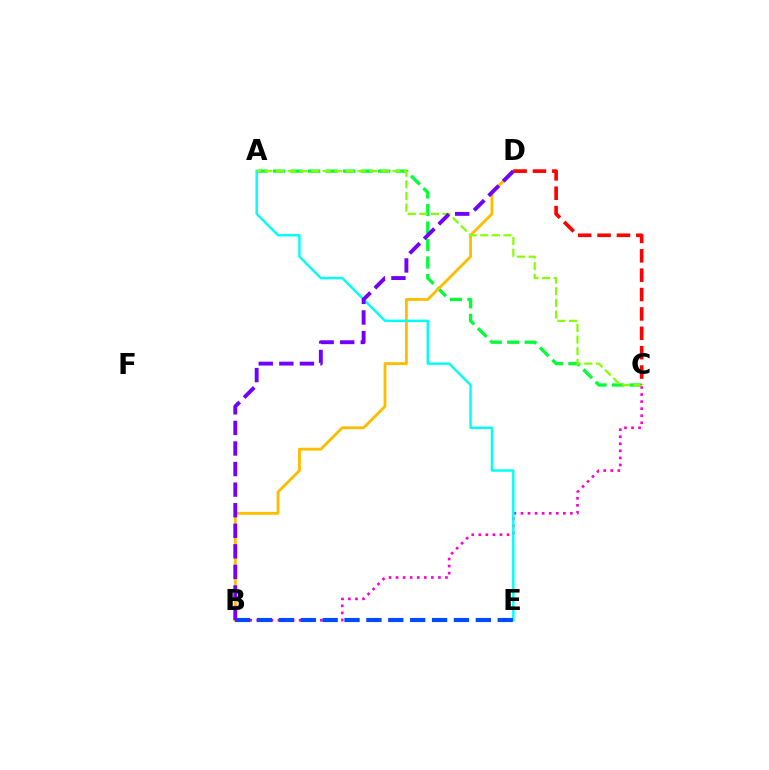{('B', 'C'): [{'color': '#ff00cf', 'line_style': 'dotted', 'thickness': 1.92}], ('A', 'C'): [{'color': '#00ff39', 'line_style': 'dashed', 'thickness': 2.38}, {'color': '#84ff00', 'line_style': 'dashed', 'thickness': 1.58}], ('B', 'D'): [{'color': '#ffbd00', 'line_style': 'solid', 'thickness': 2.05}, {'color': '#7200ff', 'line_style': 'dashed', 'thickness': 2.79}], ('A', 'E'): [{'color': '#00fff6', 'line_style': 'solid', 'thickness': 1.76}], ('B', 'E'): [{'color': '#004bff', 'line_style': 'dashed', 'thickness': 2.97}], ('C', 'D'): [{'color': '#ff0000', 'line_style': 'dashed', 'thickness': 2.63}]}